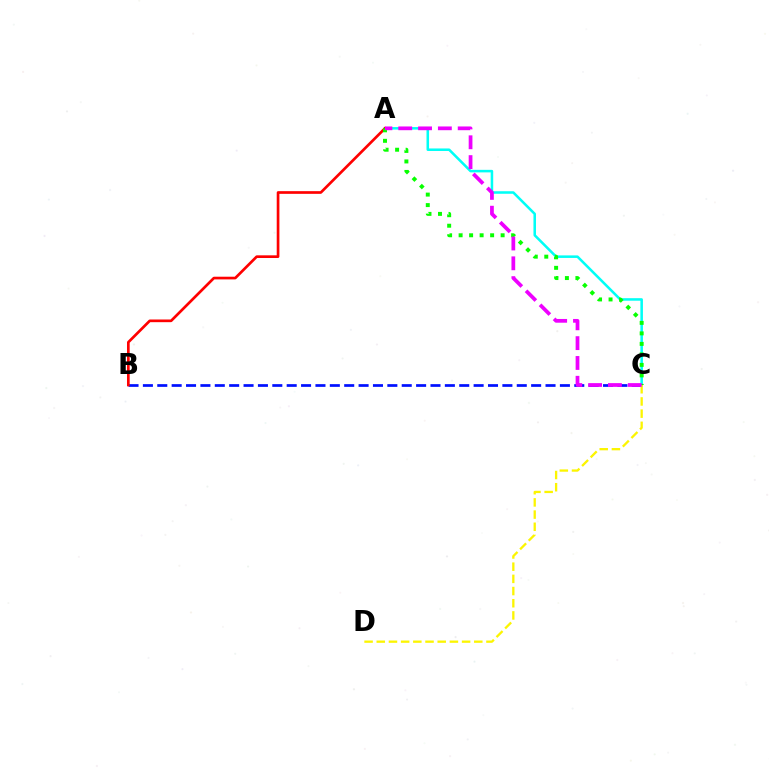{('B', 'C'): [{'color': '#0010ff', 'line_style': 'dashed', 'thickness': 1.95}], ('A', 'C'): [{'color': '#00fff6', 'line_style': 'solid', 'thickness': 1.83}, {'color': '#08ff00', 'line_style': 'dotted', 'thickness': 2.85}, {'color': '#ee00ff', 'line_style': 'dashed', 'thickness': 2.69}], ('A', 'B'): [{'color': '#ff0000', 'line_style': 'solid', 'thickness': 1.93}], ('C', 'D'): [{'color': '#fcf500', 'line_style': 'dashed', 'thickness': 1.66}]}